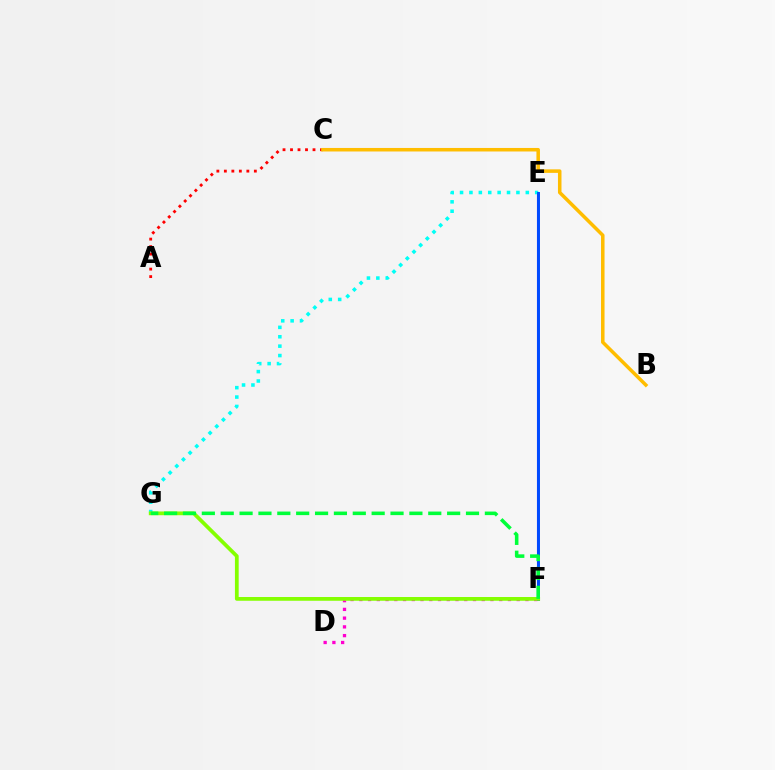{('E', 'F'): [{'color': '#7200ff', 'line_style': 'solid', 'thickness': 1.51}, {'color': '#004bff', 'line_style': 'solid', 'thickness': 2.13}], ('D', 'F'): [{'color': '#ff00cf', 'line_style': 'dotted', 'thickness': 2.38}], ('A', 'C'): [{'color': '#ff0000', 'line_style': 'dotted', 'thickness': 2.04}], ('E', 'G'): [{'color': '#00fff6', 'line_style': 'dotted', 'thickness': 2.55}], ('F', 'G'): [{'color': '#84ff00', 'line_style': 'solid', 'thickness': 2.7}, {'color': '#00ff39', 'line_style': 'dashed', 'thickness': 2.56}], ('B', 'C'): [{'color': '#ffbd00', 'line_style': 'solid', 'thickness': 2.53}]}